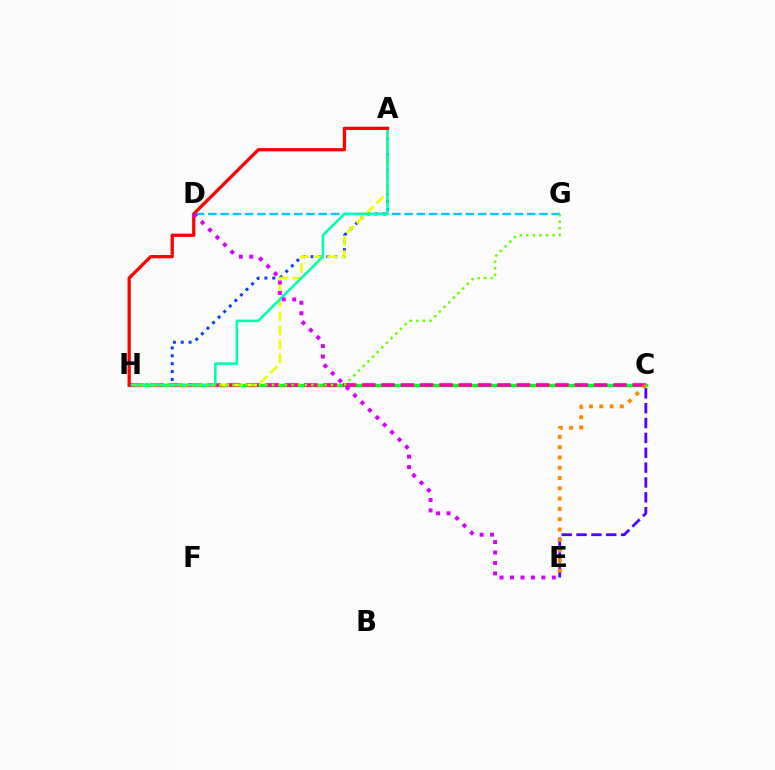{('C', 'E'): [{'color': '#4f00ff', 'line_style': 'dashed', 'thickness': 2.02}, {'color': '#ff8800', 'line_style': 'dotted', 'thickness': 2.8}], ('D', 'G'): [{'color': '#00c7ff', 'line_style': 'dashed', 'thickness': 1.67}], ('A', 'H'): [{'color': '#003fff', 'line_style': 'dotted', 'thickness': 2.14}, {'color': '#eeff00', 'line_style': 'dashed', 'thickness': 1.9}, {'color': '#00ffaf', 'line_style': 'solid', 'thickness': 1.84}, {'color': '#ff0000', 'line_style': 'solid', 'thickness': 2.35}], ('C', 'H'): [{'color': '#00ff27', 'line_style': 'solid', 'thickness': 2.49}, {'color': '#ff00a0', 'line_style': 'dashed', 'thickness': 2.62}], ('G', 'H'): [{'color': '#66ff00', 'line_style': 'dotted', 'thickness': 1.79}], ('D', 'E'): [{'color': '#d600ff', 'line_style': 'dotted', 'thickness': 2.84}]}